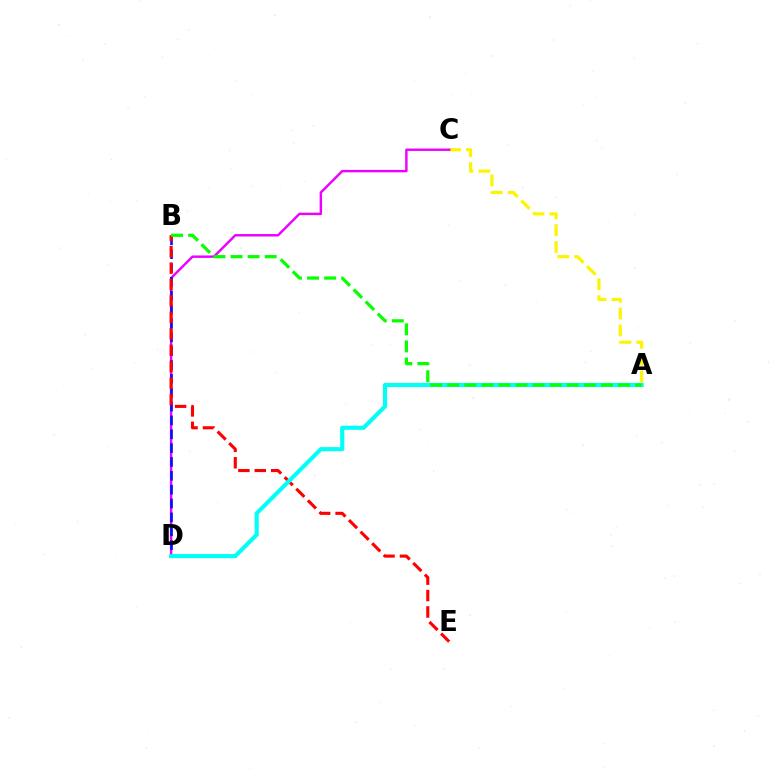{('A', 'C'): [{'color': '#fcf500', 'line_style': 'dashed', 'thickness': 2.29}], ('C', 'D'): [{'color': '#ee00ff', 'line_style': 'solid', 'thickness': 1.75}], ('B', 'D'): [{'color': '#0010ff', 'line_style': 'dashed', 'thickness': 1.88}], ('B', 'E'): [{'color': '#ff0000', 'line_style': 'dashed', 'thickness': 2.23}], ('A', 'D'): [{'color': '#00fff6', 'line_style': 'solid', 'thickness': 2.97}], ('A', 'B'): [{'color': '#08ff00', 'line_style': 'dashed', 'thickness': 2.32}]}